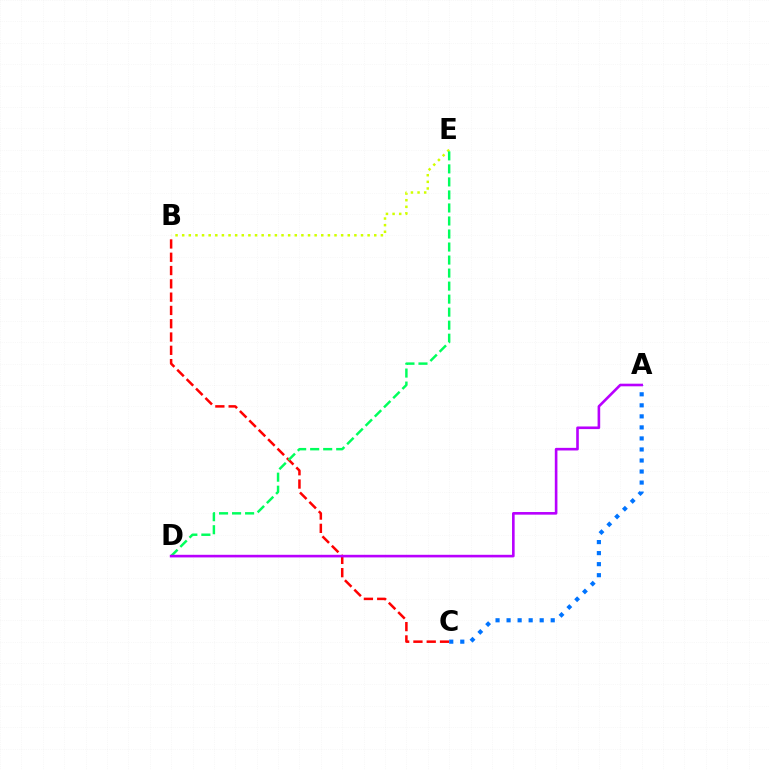{('B', 'C'): [{'color': '#ff0000', 'line_style': 'dashed', 'thickness': 1.81}], ('B', 'E'): [{'color': '#d1ff00', 'line_style': 'dotted', 'thickness': 1.8}], ('A', 'C'): [{'color': '#0074ff', 'line_style': 'dotted', 'thickness': 3.0}], ('D', 'E'): [{'color': '#00ff5c', 'line_style': 'dashed', 'thickness': 1.77}], ('A', 'D'): [{'color': '#b900ff', 'line_style': 'solid', 'thickness': 1.89}]}